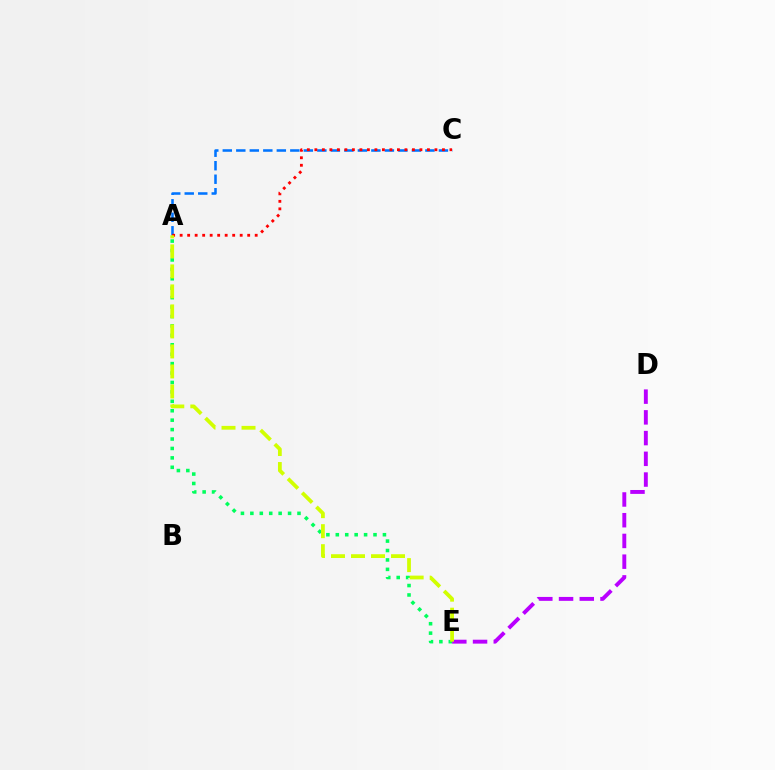{('D', 'E'): [{'color': '#b900ff', 'line_style': 'dashed', 'thickness': 2.82}], ('A', 'C'): [{'color': '#0074ff', 'line_style': 'dashed', 'thickness': 1.84}, {'color': '#ff0000', 'line_style': 'dotted', 'thickness': 2.04}], ('A', 'E'): [{'color': '#00ff5c', 'line_style': 'dotted', 'thickness': 2.56}, {'color': '#d1ff00', 'line_style': 'dashed', 'thickness': 2.72}]}